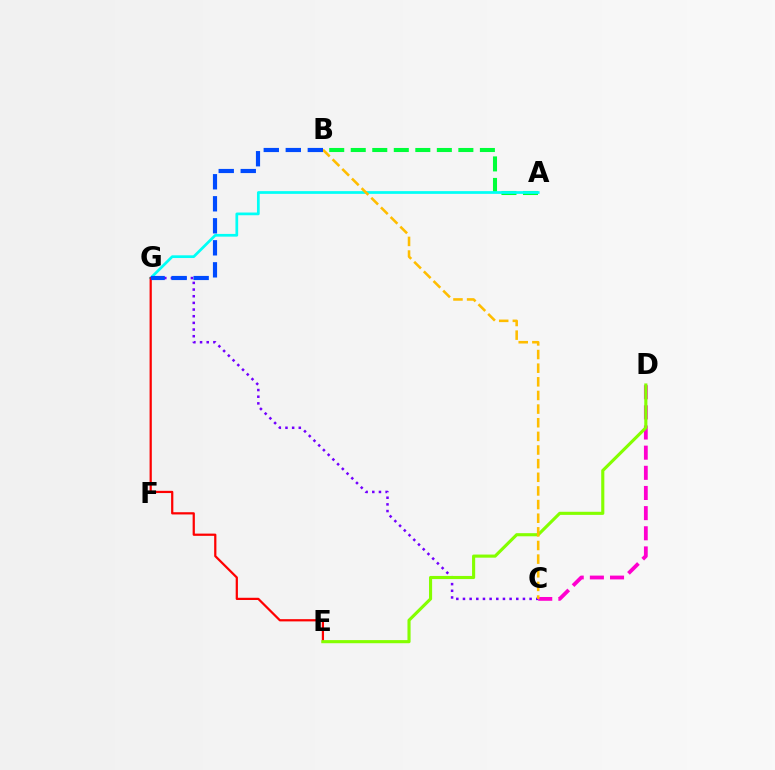{('C', 'D'): [{'color': '#ff00cf', 'line_style': 'dashed', 'thickness': 2.74}], ('A', 'B'): [{'color': '#00ff39', 'line_style': 'dashed', 'thickness': 2.92}], ('A', 'G'): [{'color': '#00fff6', 'line_style': 'solid', 'thickness': 1.96}], ('E', 'G'): [{'color': '#ff0000', 'line_style': 'solid', 'thickness': 1.61}], ('C', 'G'): [{'color': '#7200ff', 'line_style': 'dotted', 'thickness': 1.81}], ('D', 'E'): [{'color': '#84ff00', 'line_style': 'solid', 'thickness': 2.24}], ('B', 'C'): [{'color': '#ffbd00', 'line_style': 'dashed', 'thickness': 1.85}], ('B', 'G'): [{'color': '#004bff', 'line_style': 'dashed', 'thickness': 2.99}]}